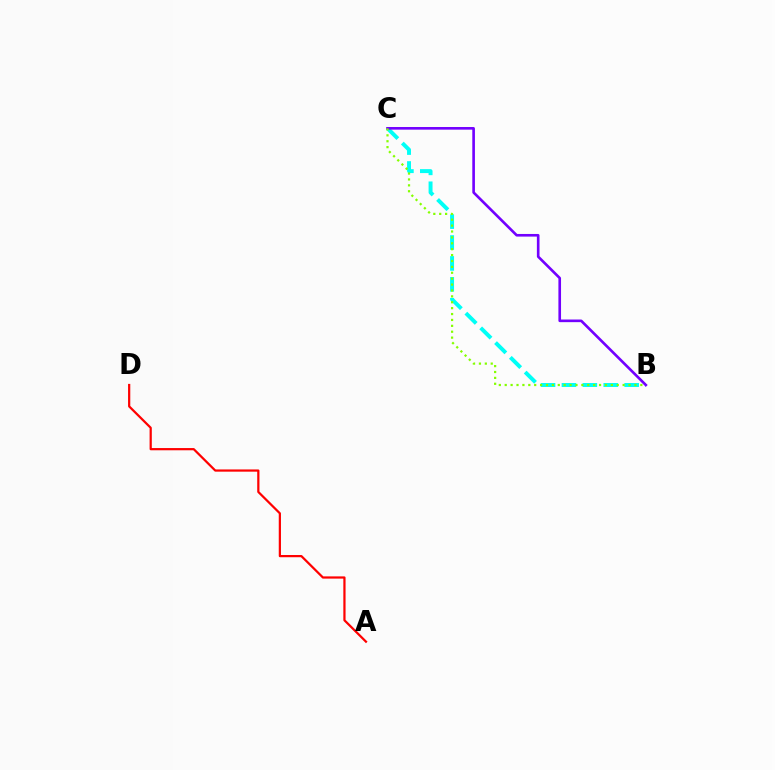{('B', 'C'): [{'color': '#00fff6', 'line_style': 'dashed', 'thickness': 2.84}, {'color': '#7200ff', 'line_style': 'solid', 'thickness': 1.9}, {'color': '#84ff00', 'line_style': 'dotted', 'thickness': 1.6}], ('A', 'D'): [{'color': '#ff0000', 'line_style': 'solid', 'thickness': 1.6}]}